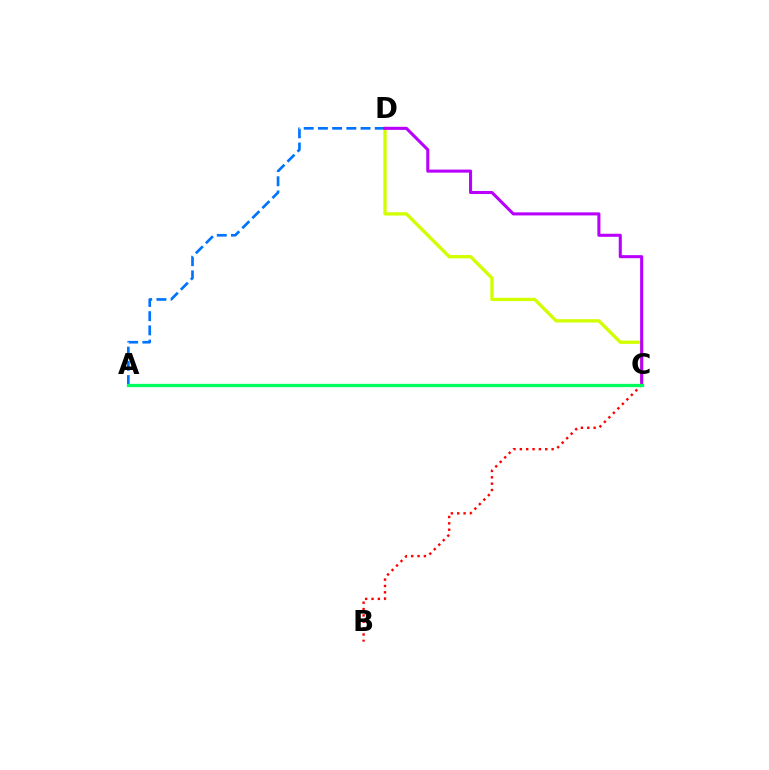{('C', 'D'): [{'color': '#d1ff00', 'line_style': 'solid', 'thickness': 2.39}, {'color': '#b900ff', 'line_style': 'solid', 'thickness': 2.2}], ('B', 'C'): [{'color': '#ff0000', 'line_style': 'dotted', 'thickness': 1.73}], ('A', 'D'): [{'color': '#0074ff', 'line_style': 'dashed', 'thickness': 1.93}], ('A', 'C'): [{'color': '#00ff5c', 'line_style': 'solid', 'thickness': 2.35}]}